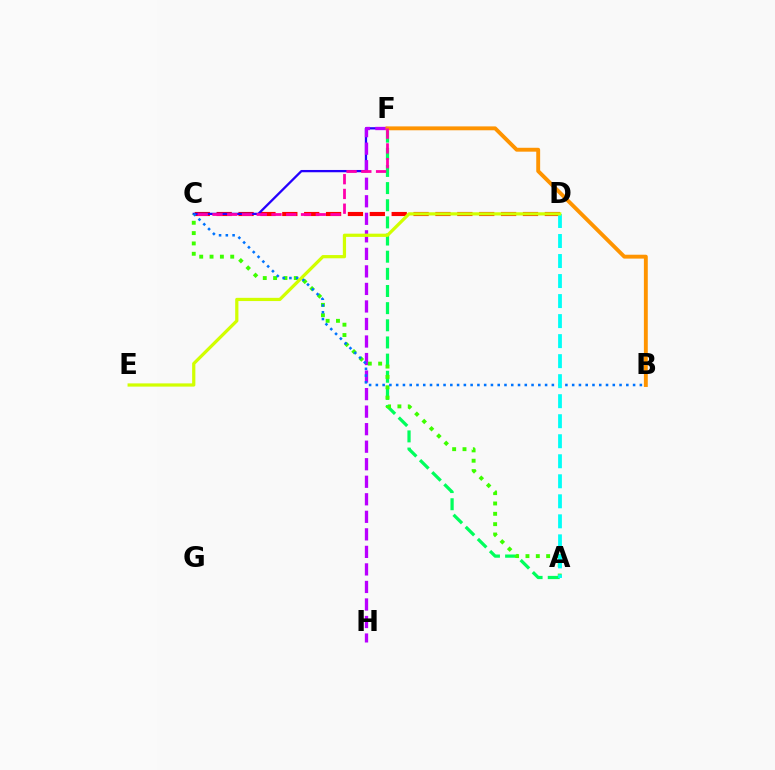{('C', 'D'): [{'color': '#ff0000', 'line_style': 'dashed', 'thickness': 2.97}], ('C', 'F'): [{'color': '#2500ff', 'line_style': 'solid', 'thickness': 1.65}, {'color': '#ff00ac', 'line_style': 'dashed', 'thickness': 2.0}], ('A', 'F'): [{'color': '#00ff5c', 'line_style': 'dashed', 'thickness': 2.33}], ('F', 'H'): [{'color': '#b900ff', 'line_style': 'dashed', 'thickness': 2.38}], ('A', 'C'): [{'color': '#3dff00', 'line_style': 'dotted', 'thickness': 2.81}], ('B', 'F'): [{'color': '#ff9400', 'line_style': 'solid', 'thickness': 2.8}], ('B', 'C'): [{'color': '#0074ff', 'line_style': 'dotted', 'thickness': 1.84}], ('A', 'D'): [{'color': '#00fff6', 'line_style': 'dashed', 'thickness': 2.72}], ('D', 'E'): [{'color': '#d1ff00', 'line_style': 'solid', 'thickness': 2.32}]}